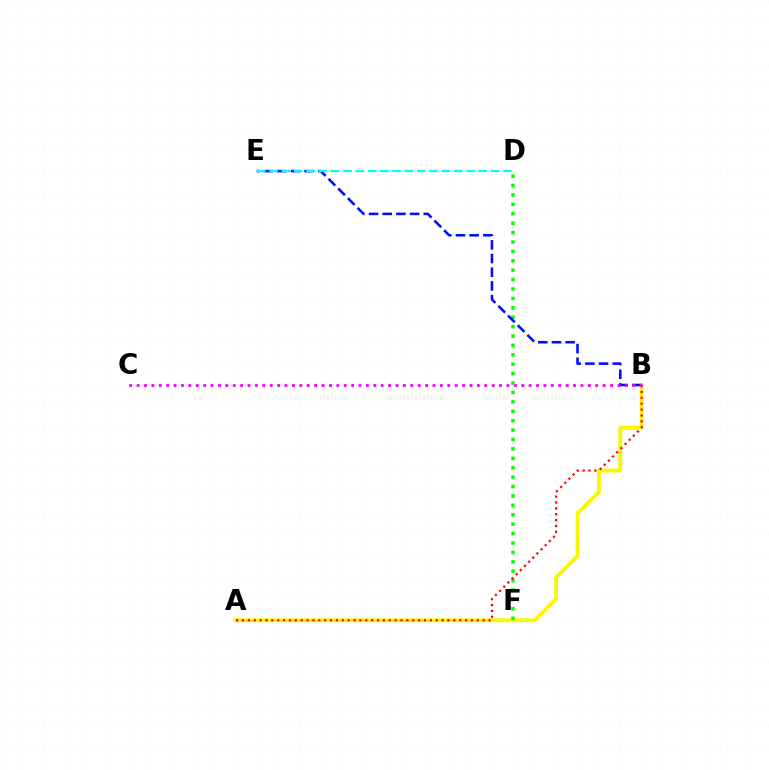{('A', 'B'): [{'color': '#fcf500', 'line_style': 'solid', 'thickness': 2.72}, {'color': '#ff0000', 'line_style': 'dotted', 'thickness': 1.59}], ('D', 'F'): [{'color': '#08ff00', 'line_style': 'dotted', 'thickness': 2.56}], ('B', 'E'): [{'color': '#0010ff', 'line_style': 'dashed', 'thickness': 1.86}], ('B', 'C'): [{'color': '#ee00ff', 'line_style': 'dotted', 'thickness': 2.01}], ('D', 'E'): [{'color': '#00fff6', 'line_style': 'dashed', 'thickness': 1.67}]}